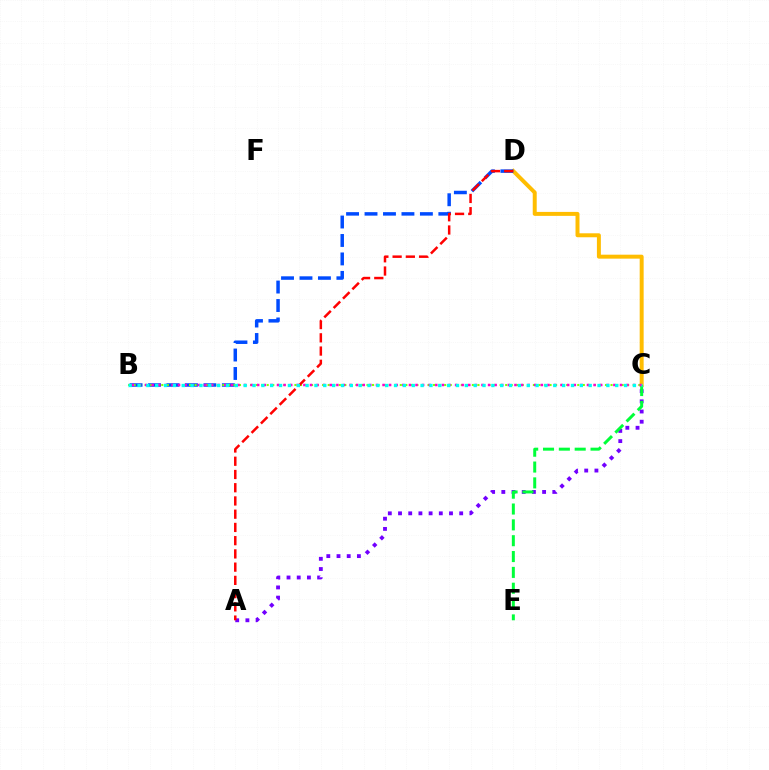{('C', 'D'): [{'color': '#ffbd00', 'line_style': 'solid', 'thickness': 2.86}], ('A', 'C'): [{'color': '#7200ff', 'line_style': 'dotted', 'thickness': 2.77}], ('B', 'D'): [{'color': '#004bff', 'line_style': 'dashed', 'thickness': 2.51}], ('C', 'E'): [{'color': '#00ff39', 'line_style': 'dashed', 'thickness': 2.15}], ('B', 'C'): [{'color': '#84ff00', 'line_style': 'dotted', 'thickness': 1.51}, {'color': '#ff00cf', 'line_style': 'dotted', 'thickness': 1.79}, {'color': '#00fff6', 'line_style': 'dotted', 'thickness': 2.4}], ('A', 'D'): [{'color': '#ff0000', 'line_style': 'dashed', 'thickness': 1.8}]}